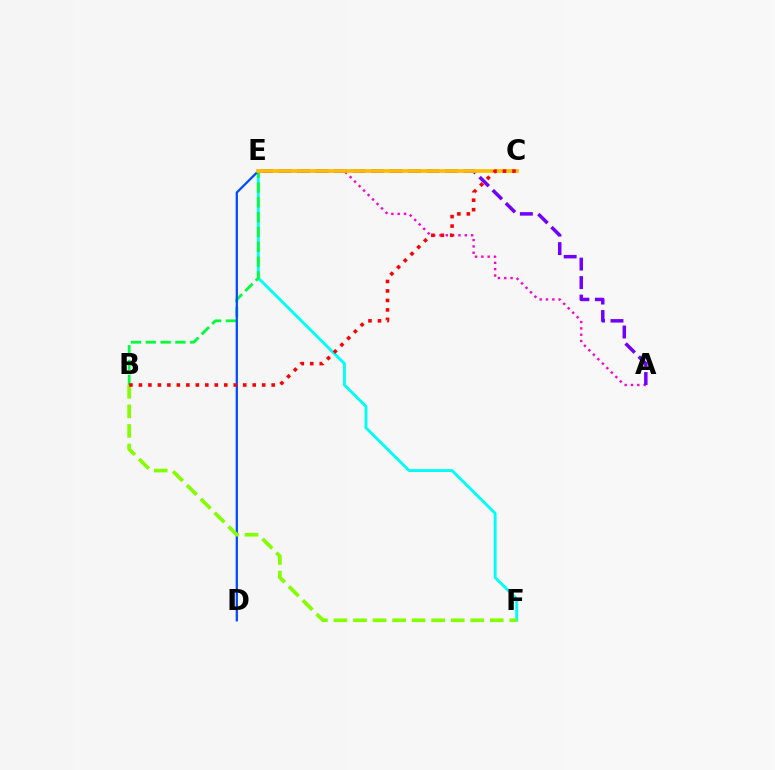{('A', 'E'): [{'color': '#ff00cf', 'line_style': 'dotted', 'thickness': 1.72}, {'color': '#7200ff', 'line_style': 'dashed', 'thickness': 2.51}], ('E', 'F'): [{'color': '#00fff6', 'line_style': 'solid', 'thickness': 2.08}], ('B', 'E'): [{'color': '#00ff39', 'line_style': 'dashed', 'thickness': 2.01}], ('D', 'E'): [{'color': '#004bff', 'line_style': 'solid', 'thickness': 1.63}], ('C', 'E'): [{'color': '#ffbd00', 'line_style': 'solid', 'thickness': 2.68}], ('B', 'F'): [{'color': '#84ff00', 'line_style': 'dashed', 'thickness': 2.65}], ('B', 'C'): [{'color': '#ff0000', 'line_style': 'dotted', 'thickness': 2.58}]}